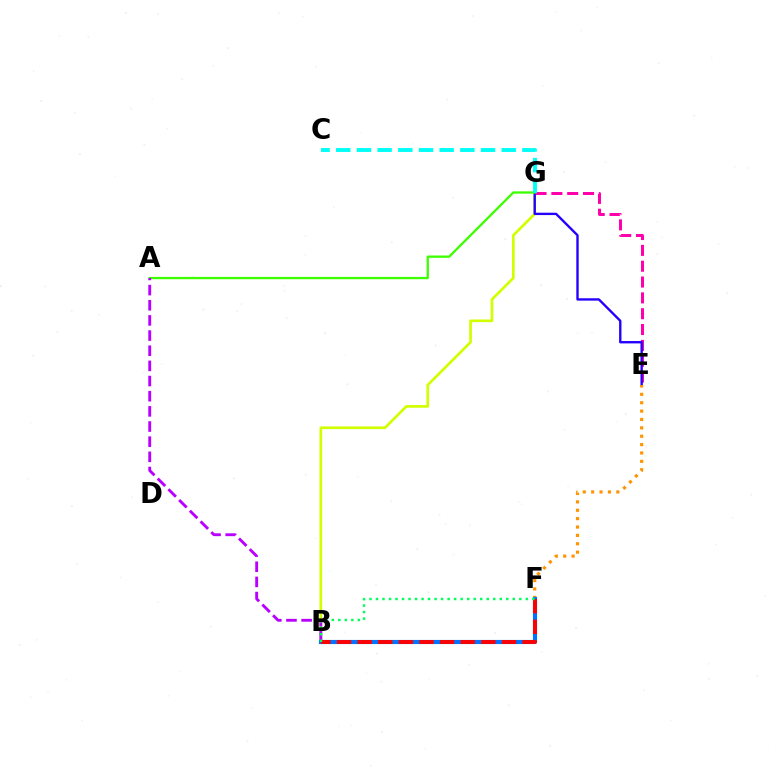{('E', 'G'): [{'color': '#ff00ac', 'line_style': 'dashed', 'thickness': 2.15}, {'color': '#2500ff', 'line_style': 'solid', 'thickness': 1.71}], ('B', 'G'): [{'color': '#d1ff00', 'line_style': 'solid', 'thickness': 1.93}], ('A', 'G'): [{'color': '#3dff00', 'line_style': 'solid', 'thickness': 1.66}], ('A', 'B'): [{'color': '#b900ff', 'line_style': 'dashed', 'thickness': 2.06}], ('E', 'F'): [{'color': '#ff9400', 'line_style': 'dotted', 'thickness': 2.28}], ('B', 'F'): [{'color': '#0074ff', 'line_style': 'solid', 'thickness': 2.98}, {'color': '#ff0000', 'line_style': 'dashed', 'thickness': 2.8}, {'color': '#00ff5c', 'line_style': 'dotted', 'thickness': 1.77}], ('C', 'G'): [{'color': '#00fff6', 'line_style': 'dashed', 'thickness': 2.81}]}